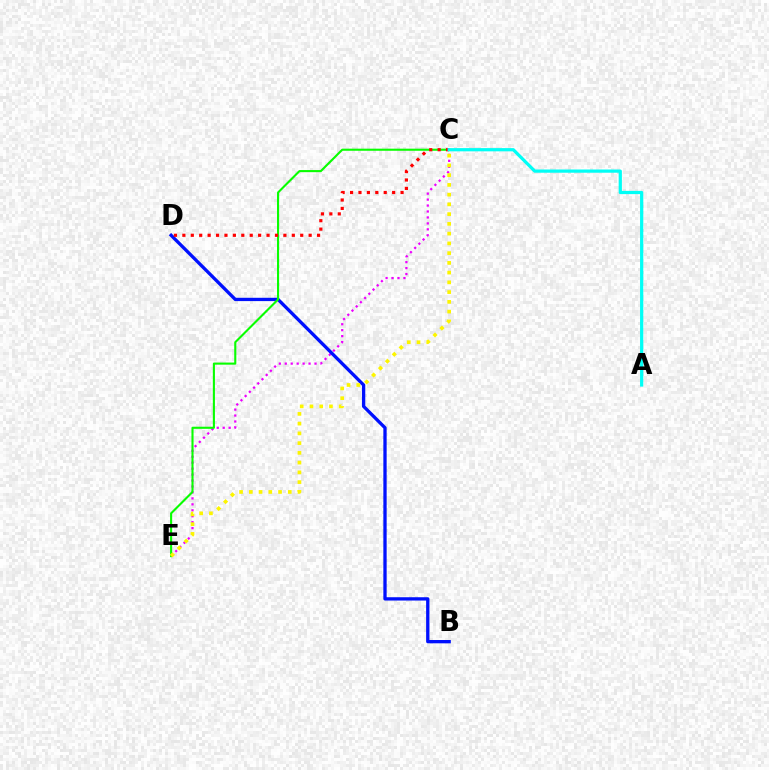{('C', 'E'): [{'color': '#ee00ff', 'line_style': 'dotted', 'thickness': 1.62}, {'color': '#08ff00', 'line_style': 'solid', 'thickness': 1.51}, {'color': '#fcf500', 'line_style': 'dotted', 'thickness': 2.65}], ('B', 'D'): [{'color': '#0010ff', 'line_style': 'solid', 'thickness': 2.38}], ('C', 'D'): [{'color': '#ff0000', 'line_style': 'dotted', 'thickness': 2.29}], ('A', 'C'): [{'color': '#00fff6', 'line_style': 'solid', 'thickness': 2.32}]}